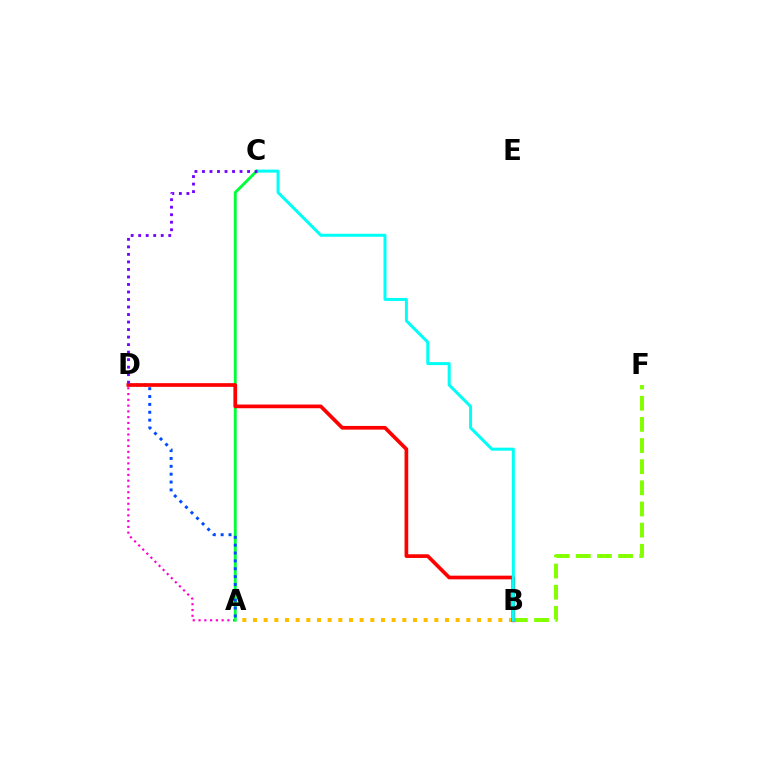{('A', 'D'): [{'color': '#ff00cf', 'line_style': 'dotted', 'thickness': 1.57}, {'color': '#004bff', 'line_style': 'dotted', 'thickness': 2.14}], ('A', 'C'): [{'color': '#00ff39', 'line_style': 'solid', 'thickness': 2.06}], ('A', 'B'): [{'color': '#ffbd00', 'line_style': 'dotted', 'thickness': 2.9}], ('B', 'F'): [{'color': '#84ff00', 'line_style': 'dashed', 'thickness': 2.87}], ('B', 'D'): [{'color': '#ff0000', 'line_style': 'solid', 'thickness': 2.66}], ('B', 'C'): [{'color': '#00fff6', 'line_style': 'solid', 'thickness': 2.16}], ('C', 'D'): [{'color': '#7200ff', 'line_style': 'dotted', 'thickness': 2.04}]}